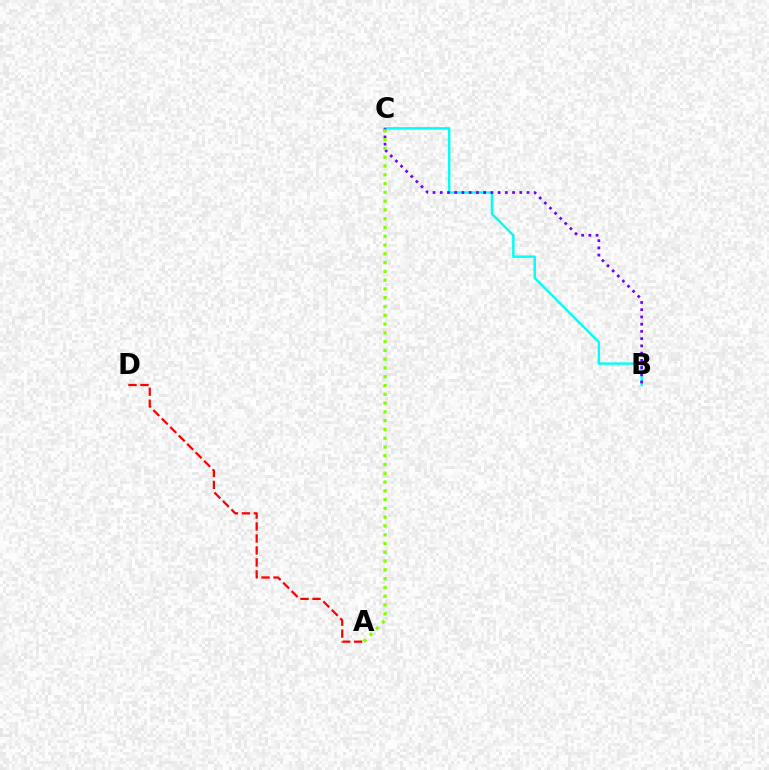{('B', 'C'): [{'color': '#00fff6', 'line_style': 'solid', 'thickness': 1.74}, {'color': '#7200ff', 'line_style': 'dotted', 'thickness': 1.96}], ('A', 'D'): [{'color': '#ff0000', 'line_style': 'dashed', 'thickness': 1.63}], ('A', 'C'): [{'color': '#84ff00', 'line_style': 'dotted', 'thickness': 2.39}]}